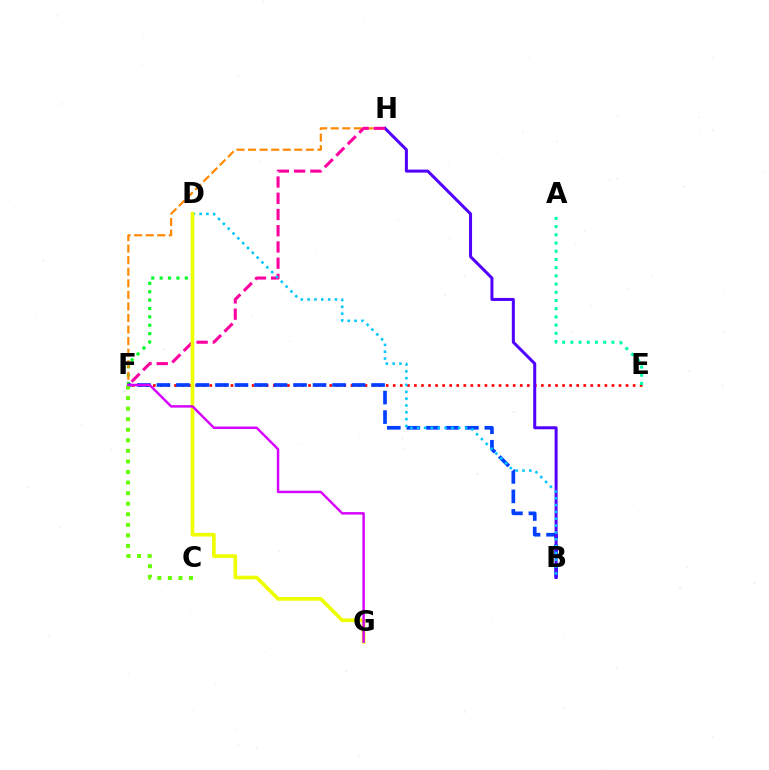{('D', 'F'): [{'color': '#00ff27', 'line_style': 'dotted', 'thickness': 2.28}], ('F', 'H'): [{'color': '#ff8800', 'line_style': 'dashed', 'thickness': 1.57}, {'color': '#ff00a0', 'line_style': 'dashed', 'thickness': 2.21}], ('E', 'F'): [{'color': '#ff0000', 'line_style': 'dotted', 'thickness': 1.92}], ('B', 'F'): [{'color': '#003fff', 'line_style': 'dashed', 'thickness': 2.65}], ('B', 'H'): [{'color': '#4f00ff', 'line_style': 'solid', 'thickness': 2.17}], ('A', 'E'): [{'color': '#00ffaf', 'line_style': 'dotted', 'thickness': 2.23}], ('C', 'F'): [{'color': '#66ff00', 'line_style': 'dotted', 'thickness': 2.87}], ('B', 'D'): [{'color': '#00c7ff', 'line_style': 'dotted', 'thickness': 1.86}], ('D', 'G'): [{'color': '#eeff00', 'line_style': 'solid', 'thickness': 2.64}], ('F', 'G'): [{'color': '#d600ff', 'line_style': 'solid', 'thickness': 1.76}]}